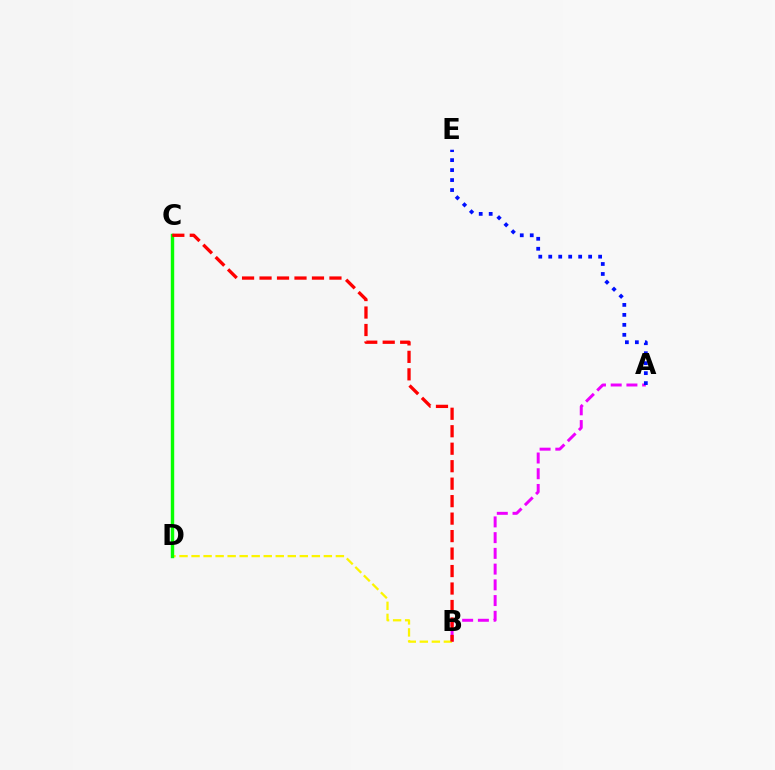{('A', 'B'): [{'color': '#ee00ff', 'line_style': 'dashed', 'thickness': 2.14}], ('B', 'D'): [{'color': '#fcf500', 'line_style': 'dashed', 'thickness': 1.63}], ('C', 'D'): [{'color': '#00fff6', 'line_style': 'dotted', 'thickness': 2.06}, {'color': '#08ff00', 'line_style': 'solid', 'thickness': 2.45}], ('B', 'C'): [{'color': '#ff0000', 'line_style': 'dashed', 'thickness': 2.37}], ('A', 'E'): [{'color': '#0010ff', 'line_style': 'dotted', 'thickness': 2.71}]}